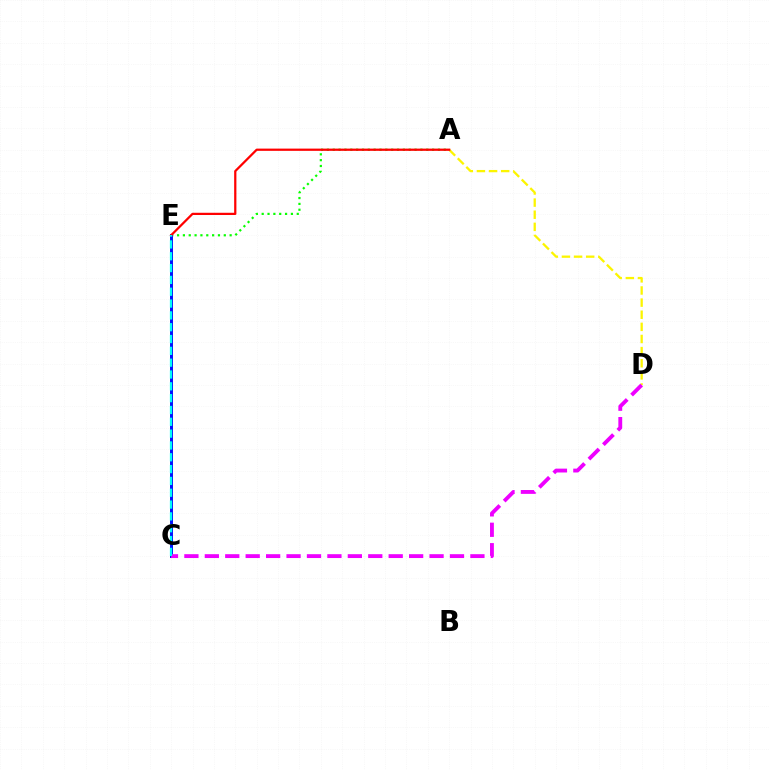{('A', 'D'): [{'color': '#fcf500', 'line_style': 'dashed', 'thickness': 1.65}], ('A', 'E'): [{'color': '#08ff00', 'line_style': 'dotted', 'thickness': 1.59}, {'color': '#ff0000', 'line_style': 'solid', 'thickness': 1.61}], ('C', 'E'): [{'color': '#0010ff', 'line_style': 'solid', 'thickness': 2.13}, {'color': '#00fff6', 'line_style': 'dashed', 'thickness': 1.61}], ('C', 'D'): [{'color': '#ee00ff', 'line_style': 'dashed', 'thickness': 2.78}]}